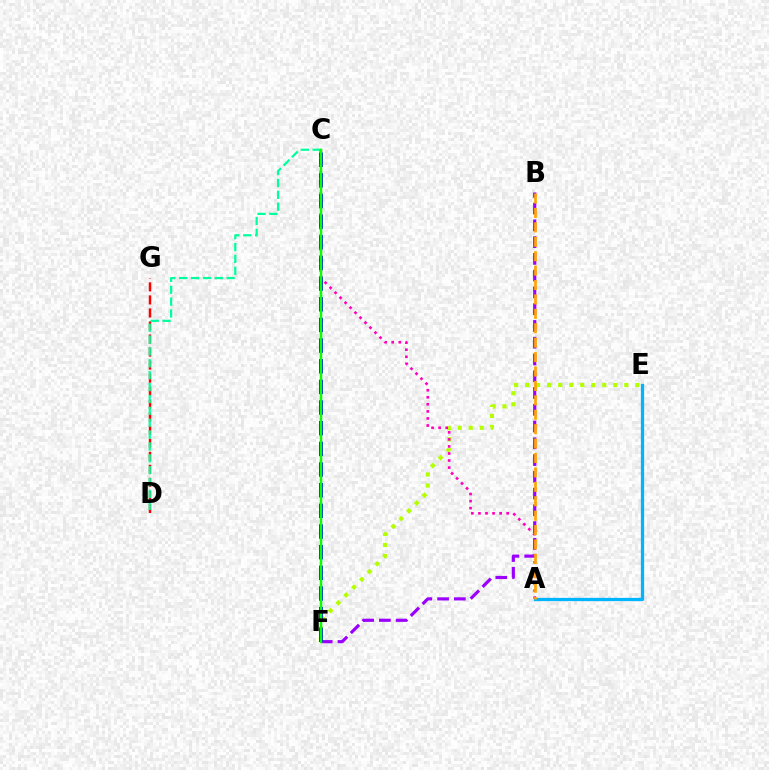{('E', 'F'): [{'color': '#b3ff00', 'line_style': 'dotted', 'thickness': 2.99}], ('D', 'G'): [{'color': '#ff0000', 'line_style': 'dashed', 'thickness': 1.77}], ('A', 'E'): [{'color': '#00b5ff', 'line_style': 'solid', 'thickness': 2.34}], ('B', 'F'): [{'color': '#9b00ff', 'line_style': 'dashed', 'thickness': 2.28}], ('C', 'F'): [{'color': '#0010ff', 'line_style': 'dashed', 'thickness': 2.81}, {'color': '#08ff00', 'line_style': 'solid', 'thickness': 1.78}], ('A', 'C'): [{'color': '#ff00bd', 'line_style': 'dotted', 'thickness': 1.92}], ('A', 'B'): [{'color': '#ffa500', 'line_style': 'dashed', 'thickness': 1.96}], ('C', 'D'): [{'color': '#00ff9d', 'line_style': 'dashed', 'thickness': 1.61}]}